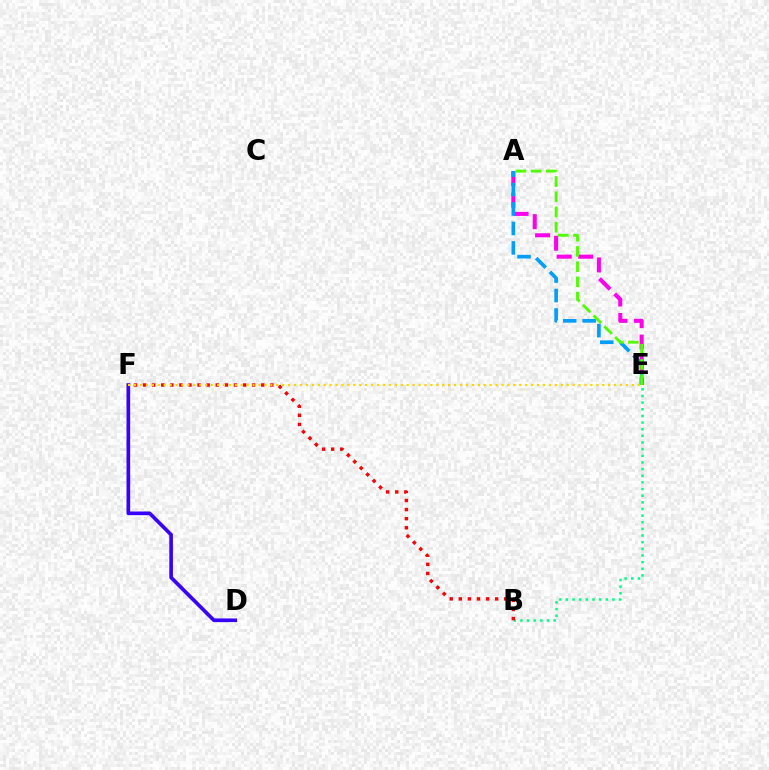{('A', 'E'): [{'color': '#ff00ed', 'line_style': 'dashed', 'thickness': 2.92}, {'color': '#009eff', 'line_style': 'dashed', 'thickness': 2.64}, {'color': '#4fff00', 'line_style': 'dashed', 'thickness': 2.07}], ('D', 'F'): [{'color': '#3700ff', 'line_style': 'solid', 'thickness': 2.63}], ('B', 'E'): [{'color': '#00ff86', 'line_style': 'dotted', 'thickness': 1.81}], ('B', 'F'): [{'color': '#ff0000', 'line_style': 'dotted', 'thickness': 2.47}], ('E', 'F'): [{'color': '#ffd500', 'line_style': 'dotted', 'thickness': 1.61}]}